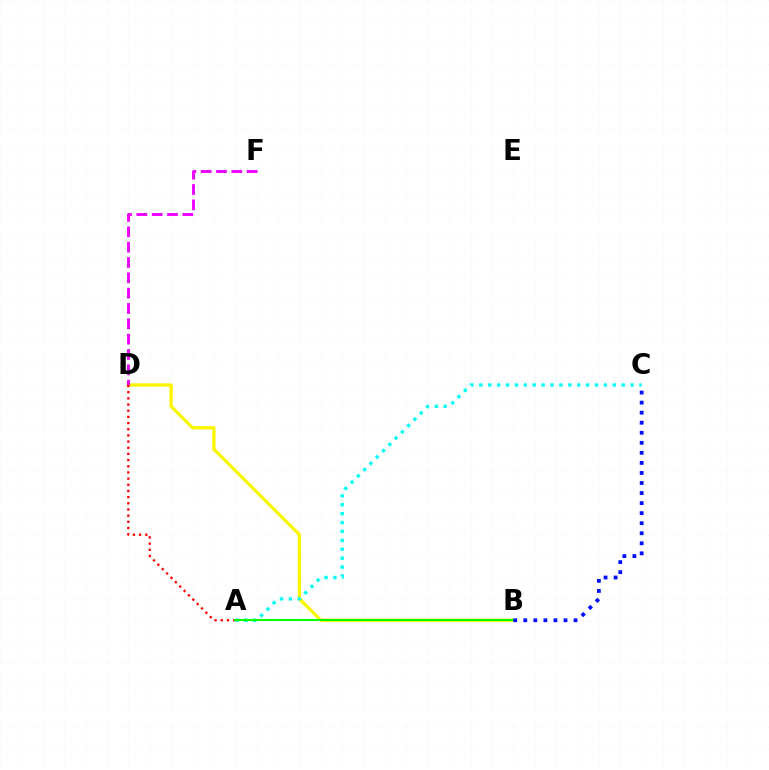{('B', 'D'): [{'color': '#fcf500', 'line_style': 'solid', 'thickness': 2.42}], ('D', 'F'): [{'color': '#ee00ff', 'line_style': 'dashed', 'thickness': 2.08}], ('A', 'D'): [{'color': '#ff0000', 'line_style': 'dotted', 'thickness': 1.68}], ('A', 'C'): [{'color': '#00fff6', 'line_style': 'dotted', 'thickness': 2.42}], ('A', 'B'): [{'color': '#08ff00', 'line_style': 'solid', 'thickness': 1.51}], ('B', 'C'): [{'color': '#0010ff', 'line_style': 'dotted', 'thickness': 2.73}]}